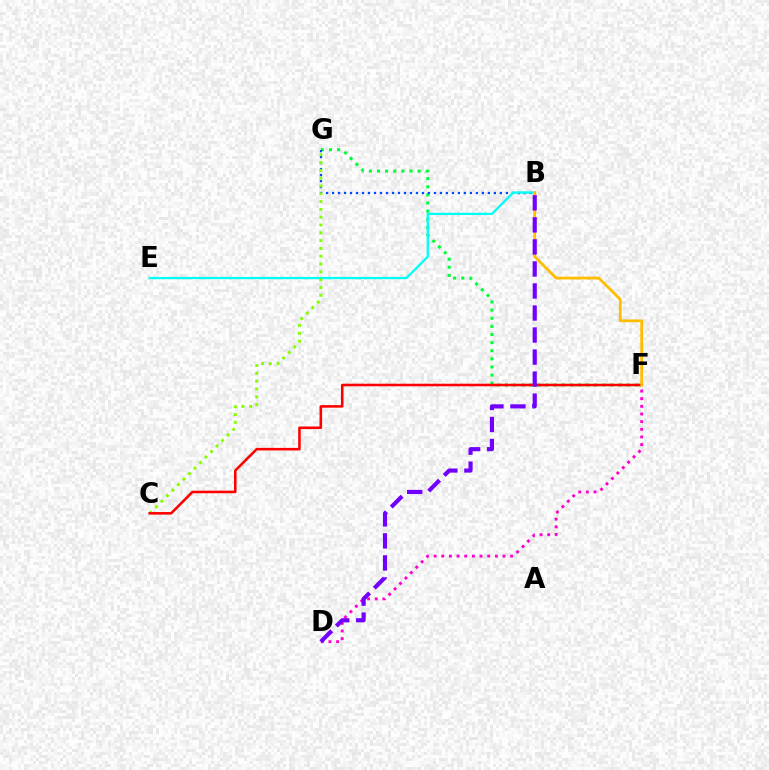{('F', 'G'): [{'color': '#00ff39', 'line_style': 'dotted', 'thickness': 2.21}], ('D', 'F'): [{'color': '#ff00cf', 'line_style': 'dotted', 'thickness': 2.08}], ('B', 'G'): [{'color': '#004bff', 'line_style': 'dotted', 'thickness': 1.63}], ('B', 'E'): [{'color': '#00fff6', 'line_style': 'solid', 'thickness': 1.67}], ('C', 'G'): [{'color': '#84ff00', 'line_style': 'dotted', 'thickness': 2.12}], ('C', 'F'): [{'color': '#ff0000', 'line_style': 'solid', 'thickness': 1.85}], ('B', 'F'): [{'color': '#ffbd00', 'line_style': 'solid', 'thickness': 1.99}], ('B', 'D'): [{'color': '#7200ff', 'line_style': 'dashed', 'thickness': 2.99}]}